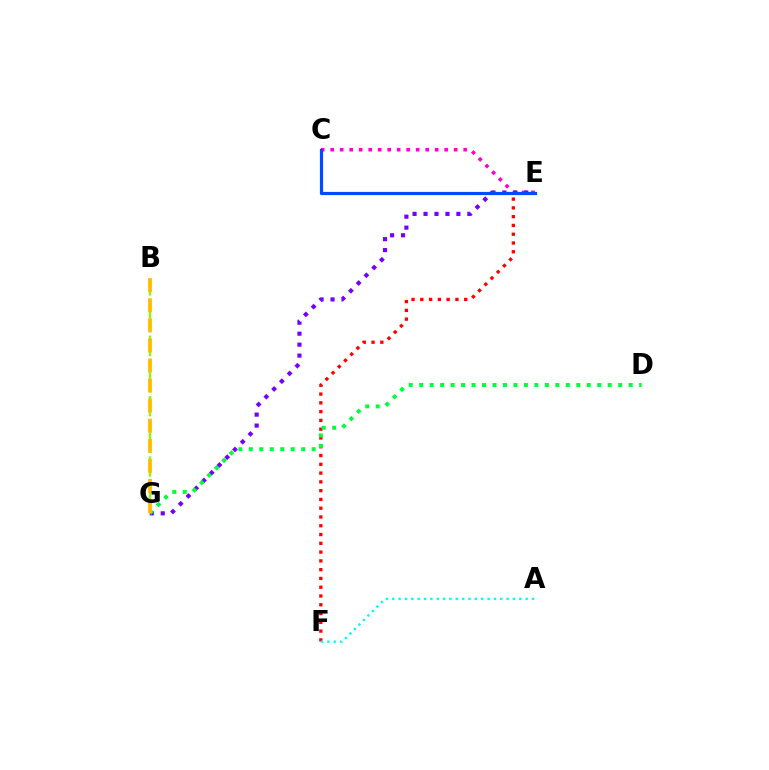{('E', 'F'): [{'color': '#ff0000', 'line_style': 'dotted', 'thickness': 2.39}], ('C', 'E'): [{'color': '#ff00cf', 'line_style': 'dotted', 'thickness': 2.58}, {'color': '#004bff', 'line_style': 'solid', 'thickness': 2.29}], ('E', 'G'): [{'color': '#7200ff', 'line_style': 'dotted', 'thickness': 2.98}], ('D', 'G'): [{'color': '#00ff39', 'line_style': 'dotted', 'thickness': 2.85}], ('B', 'G'): [{'color': '#84ff00', 'line_style': 'dashed', 'thickness': 1.64}, {'color': '#ffbd00', 'line_style': 'dashed', 'thickness': 2.73}], ('A', 'F'): [{'color': '#00fff6', 'line_style': 'dotted', 'thickness': 1.73}]}